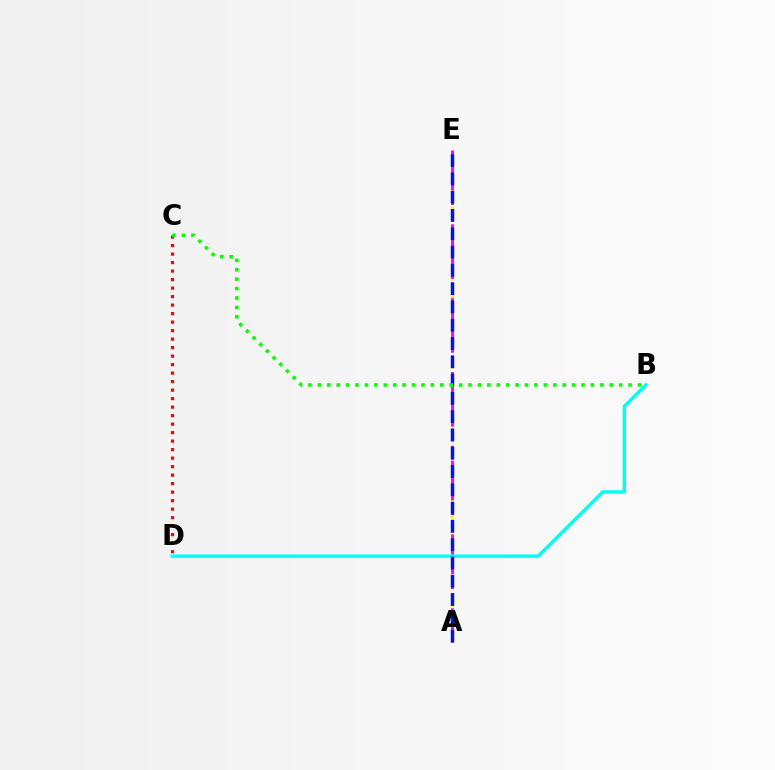{('A', 'E'): [{'color': '#fcf500', 'line_style': 'dotted', 'thickness': 2.4}, {'color': '#ee00ff', 'line_style': 'dashed', 'thickness': 2.01}, {'color': '#0010ff', 'line_style': 'dashed', 'thickness': 2.48}], ('B', 'D'): [{'color': '#00fff6', 'line_style': 'solid', 'thickness': 2.45}], ('C', 'D'): [{'color': '#ff0000', 'line_style': 'dotted', 'thickness': 2.31}], ('B', 'C'): [{'color': '#08ff00', 'line_style': 'dotted', 'thickness': 2.56}]}